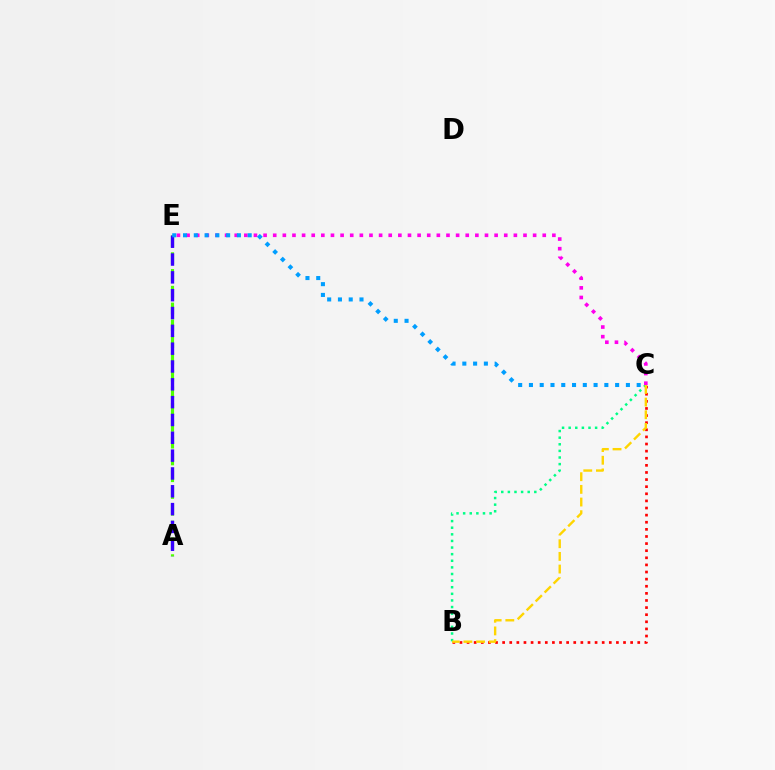{('A', 'E'): [{'color': '#4fff00', 'line_style': 'dashed', 'thickness': 2.28}, {'color': '#3700ff', 'line_style': 'dashed', 'thickness': 2.42}], ('B', 'C'): [{'color': '#ff0000', 'line_style': 'dotted', 'thickness': 1.93}, {'color': '#00ff86', 'line_style': 'dotted', 'thickness': 1.8}, {'color': '#ffd500', 'line_style': 'dashed', 'thickness': 1.72}], ('C', 'E'): [{'color': '#ff00ed', 'line_style': 'dotted', 'thickness': 2.62}, {'color': '#009eff', 'line_style': 'dotted', 'thickness': 2.93}]}